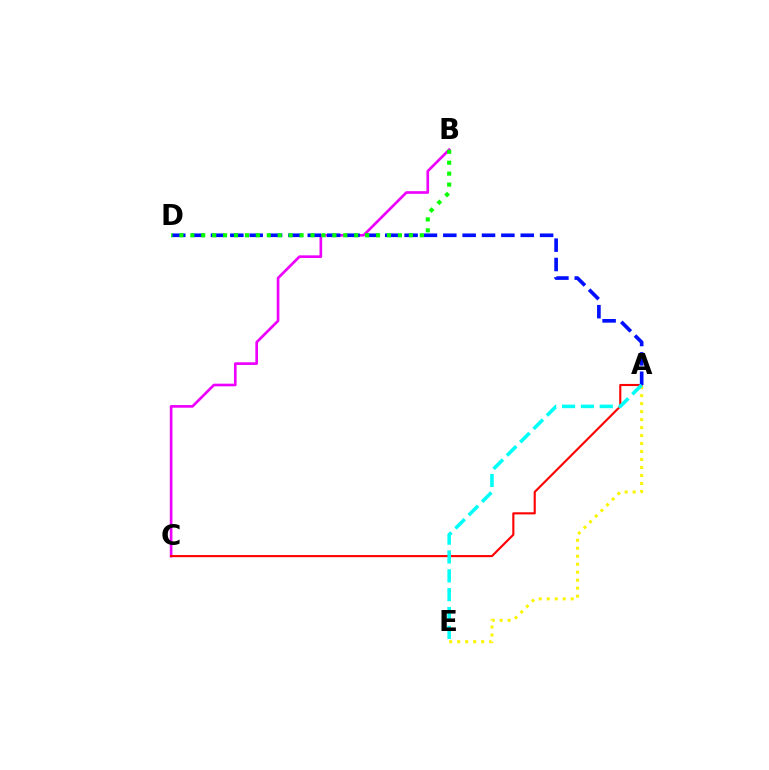{('B', 'C'): [{'color': '#ee00ff', 'line_style': 'solid', 'thickness': 1.91}], ('A', 'C'): [{'color': '#ff0000', 'line_style': 'solid', 'thickness': 1.52}], ('A', 'E'): [{'color': '#fcf500', 'line_style': 'dotted', 'thickness': 2.17}, {'color': '#00fff6', 'line_style': 'dashed', 'thickness': 2.56}], ('A', 'D'): [{'color': '#0010ff', 'line_style': 'dashed', 'thickness': 2.63}], ('B', 'D'): [{'color': '#08ff00', 'line_style': 'dotted', 'thickness': 2.97}]}